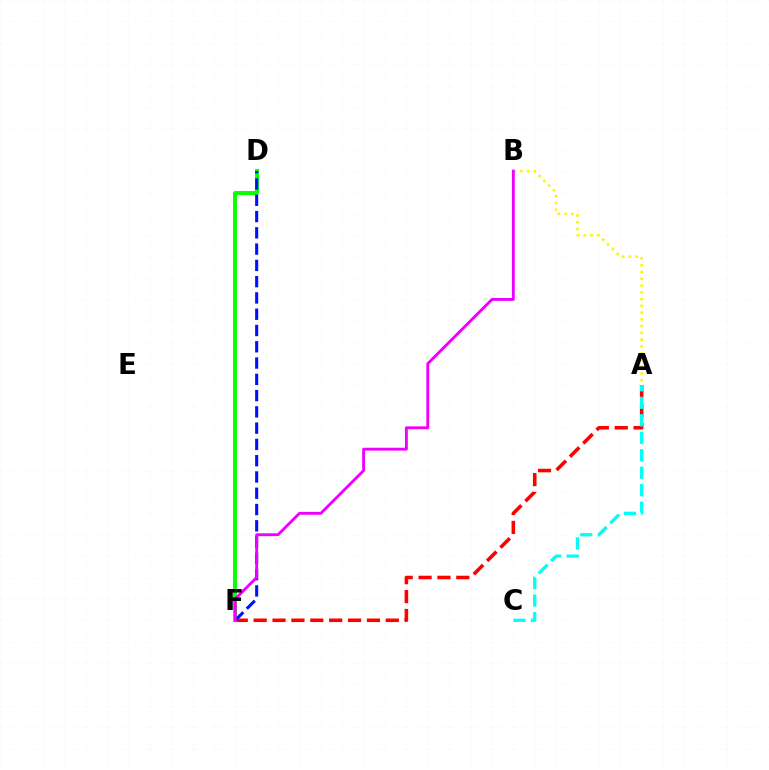{('A', 'F'): [{'color': '#ff0000', 'line_style': 'dashed', 'thickness': 2.57}], ('A', 'B'): [{'color': '#fcf500', 'line_style': 'dotted', 'thickness': 1.84}], ('D', 'F'): [{'color': '#08ff00', 'line_style': 'solid', 'thickness': 2.83}, {'color': '#0010ff', 'line_style': 'dashed', 'thickness': 2.21}], ('B', 'F'): [{'color': '#ee00ff', 'line_style': 'solid', 'thickness': 2.06}], ('A', 'C'): [{'color': '#00fff6', 'line_style': 'dashed', 'thickness': 2.37}]}